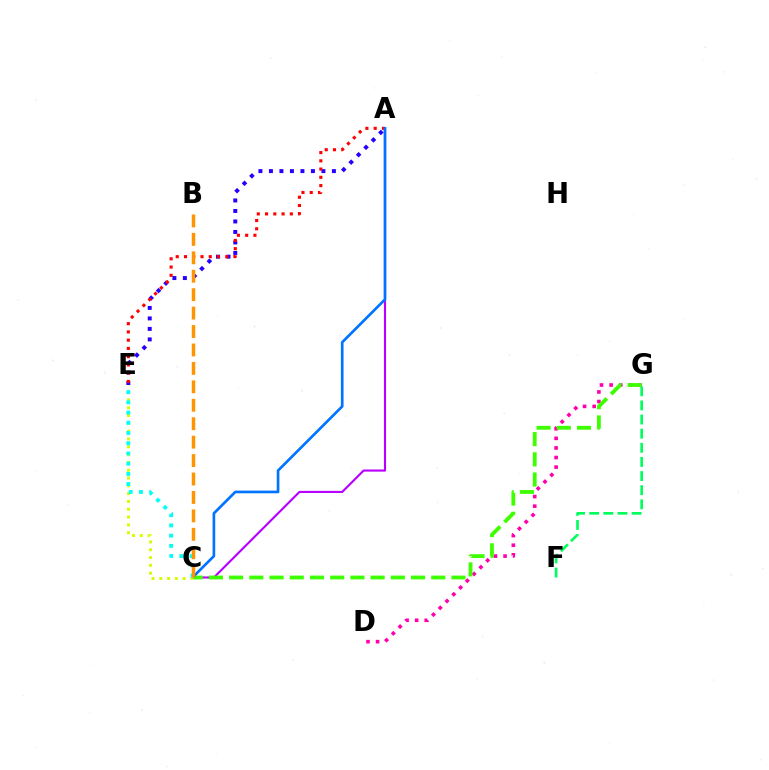{('A', 'E'): [{'color': '#2500ff', 'line_style': 'dotted', 'thickness': 2.85}, {'color': '#ff0000', 'line_style': 'dotted', 'thickness': 2.24}], ('A', 'C'): [{'color': '#b900ff', 'line_style': 'solid', 'thickness': 1.53}, {'color': '#0074ff', 'line_style': 'solid', 'thickness': 1.93}], ('D', 'G'): [{'color': '#ff00ac', 'line_style': 'dotted', 'thickness': 2.6}], ('C', 'G'): [{'color': '#3dff00', 'line_style': 'dashed', 'thickness': 2.75}], ('F', 'G'): [{'color': '#00ff5c', 'line_style': 'dashed', 'thickness': 1.92}], ('C', 'E'): [{'color': '#d1ff00', 'line_style': 'dotted', 'thickness': 2.12}, {'color': '#00fff6', 'line_style': 'dotted', 'thickness': 2.78}], ('B', 'C'): [{'color': '#ff9400', 'line_style': 'dashed', 'thickness': 2.5}]}